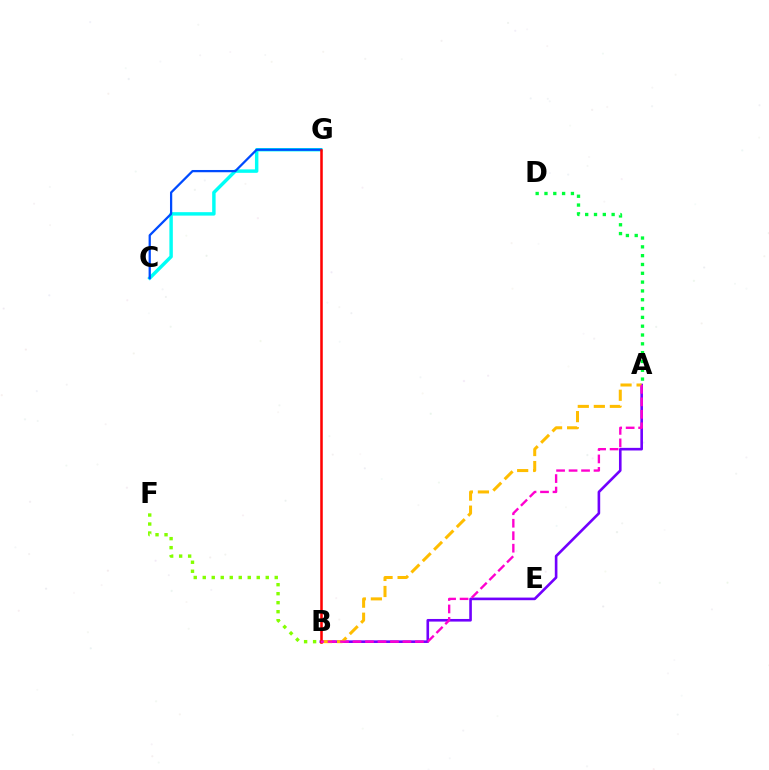{('A', 'B'): [{'color': '#7200ff', 'line_style': 'solid', 'thickness': 1.89}, {'color': '#ffbd00', 'line_style': 'dashed', 'thickness': 2.18}, {'color': '#ff00cf', 'line_style': 'dashed', 'thickness': 1.7}], ('A', 'D'): [{'color': '#00ff39', 'line_style': 'dotted', 'thickness': 2.4}], ('C', 'G'): [{'color': '#00fff6', 'line_style': 'solid', 'thickness': 2.48}, {'color': '#004bff', 'line_style': 'solid', 'thickness': 1.62}], ('B', 'F'): [{'color': '#84ff00', 'line_style': 'dotted', 'thickness': 2.45}], ('B', 'G'): [{'color': '#ff0000', 'line_style': 'solid', 'thickness': 1.83}]}